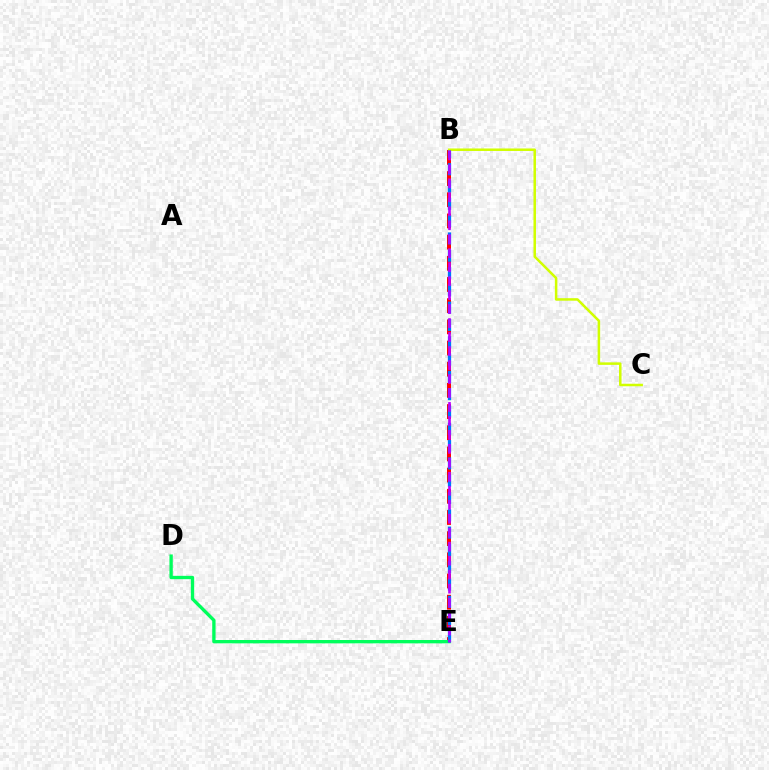{('B', 'E'): [{'color': '#ff0000', 'line_style': 'dashed', 'thickness': 2.88}, {'color': '#0074ff', 'line_style': 'dashed', 'thickness': 2.35}, {'color': '#b900ff', 'line_style': 'dashed', 'thickness': 1.9}], ('D', 'E'): [{'color': '#00ff5c', 'line_style': 'solid', 'thickness': 2.4}], ('B', 'C'): [{'color': '#d1ff00', 'line_style': 'solid', 'thickness': 1.81}]}